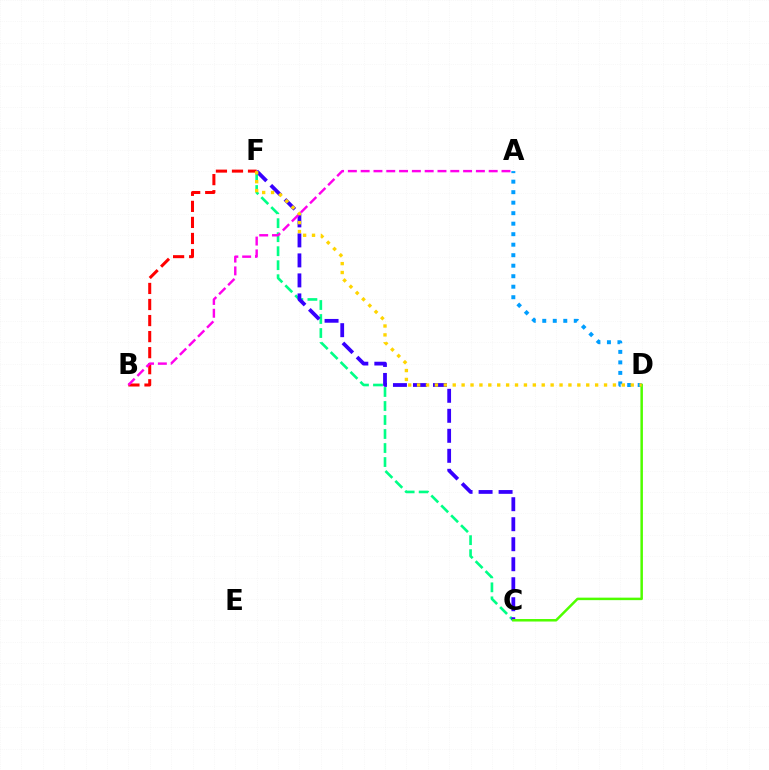{('C', 'F'): [{'color': '#00ff86', 'line_style': 'dashed', 'thickness': 1.9}, {'color': '#3700ff', 'line_style': 'dashed', 'thickness': 2.72}], ('A', 'D'): [{'color': '#009eff', 'line_style': 'dotted', 'thickness': 2.85}], ('B', 'F'): [{'color': '#ff0000', 'line_style': 'dashed', 'thickness': 2.18}], ('C', 'D'): [{'color': '#4fff00', 'line_style': 'solid', 'thickness': 1.8}], ('D', 'F'): [{'color': '#ffd500', 'line_style': 'dotted', 'thickness': 2.42}], ('A', 'B'): [{'color': '#ff00ed', 'line_style': 'dashed', 'thickness': 1.74}]}